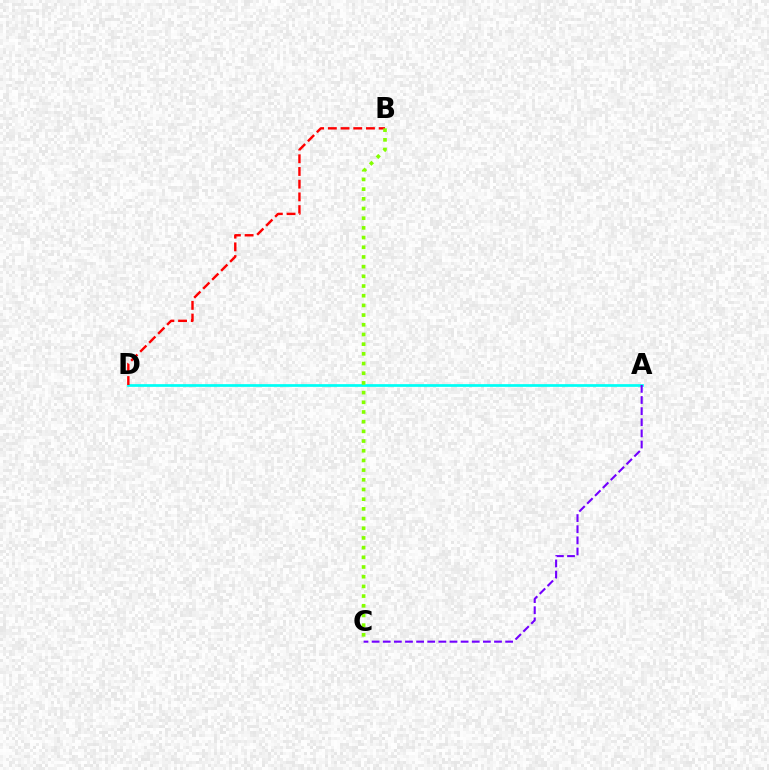{('A', 'D'): [{'color': '#00fff6', 'line_style': 'solid', 'thickness': 1.96}], ('B', 'D'): [{'color': '#ff0000', 'line_style': 'dashed', 'thickness': 1.73}], ('B', 'C'): [{'color': '#84ff00', 'line_style': 'dotted', 'thickness': 2.63}], ('A', 'C'): [{'color': '#7200ff', 'line_style': 'dashed', 'thickness': 1.51}]}